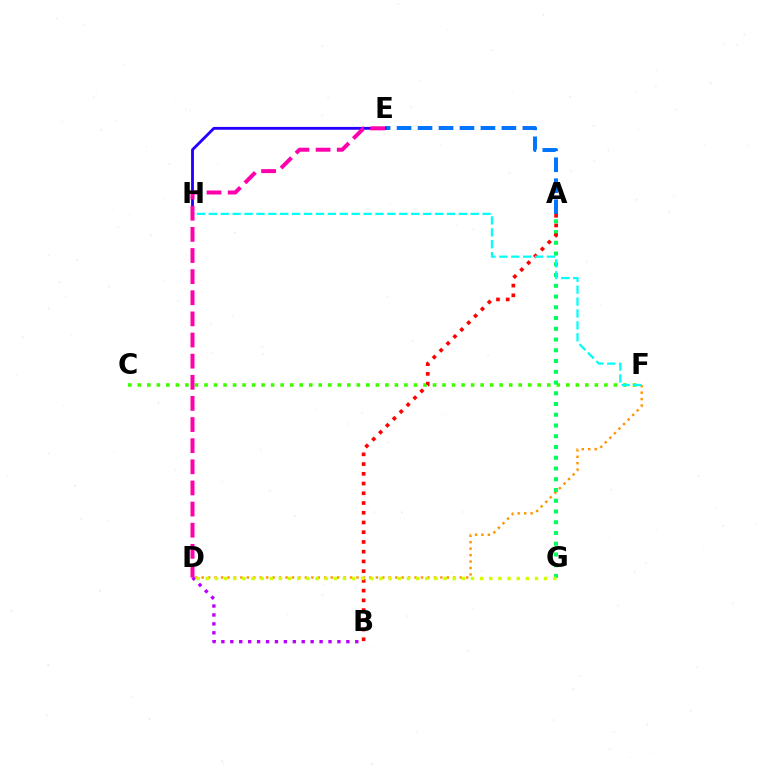{('C', 'F'): [{'color': '#3dff00', 'line_style': 'dotted', 'thickness': 2.59}], ('A', 'E'): [{'color': '#0074ff', 'line_style': 'dashed', 'thickness': 2.85}], ('B', 'D'): [{'color': '#b900ff', 'line_style': 'dotted', 'thickness': 2.43}], ('A', 'G'): [{'color': '#00ff5c', 'line_style': 'dotted', 'thickness': 2.92}], ('D', 'F'): [{'color': '#ff9400', 'line_style': 'dotted', 'thickness': 1.75}], ('A', 'B'): [{'color': '#ff0000', 'line_style': 'dotted', 'thickness': 2.64}], ('F', 'H'): [{'color': '#00fff6', 'line_style': 'dashed', 'thickness': 1.62}], ('E', 'H'): [{'color': '#2500ff', 'line_style': 'solid', 'thickness': 2.04}], ('D', 'G'): [{'color': '#d1ff00', 'line_style': 'dotted', 'thickness': 2.48}], ('D', 'E'): [{'color': '#ff00ac', 'line_style': 'dashed', 'thickness': 2.87}]}